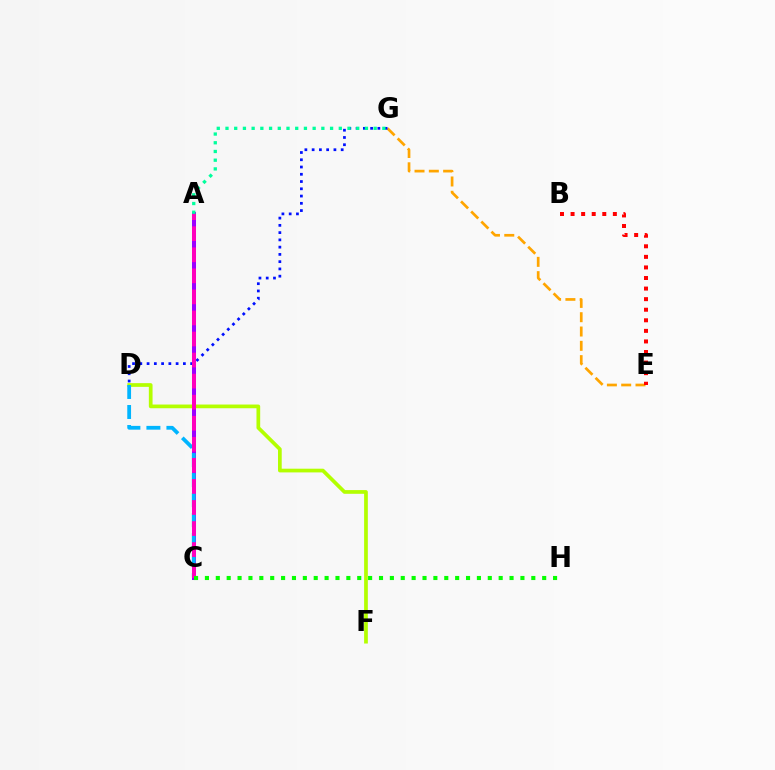{('A', 'C'): [{'color': '#9b00ff', 'line_style': 'solid', 'thickness': 2.89}, {'color': '#ff00bd', 'line_style': 'dashed', 'thickness': 2.86}], ('E', 'G'): [{'color': '#ffa500', 'line_style': 'dashed', 'thickness': 1.94}], ('D', 'F'): [{'color': '#b3ff00', 'line_style': 'solid', 'thickness': 2.67}], ('D', 'G'): [{'color': '#0010ff', 'line_style': 'dotted', 'thickness': 1.97}], ('A', 'G'): [{'color': '#00ff9d', 'line_style': 'dotted', 'thickness': 2.37}], ('B', 'E'): [{'color': '#ff0000', 'line_style': 'dotted', 'thickness': 2.87}], ('C', 'D'): [{'color': '#00b5ff', 'line_style': 'dashed', 'thickness': 2.72}], ('C', 'H'): [{'color': '#08ff00', 'line_style': 'dotted', 'thickness': 2.96}]}